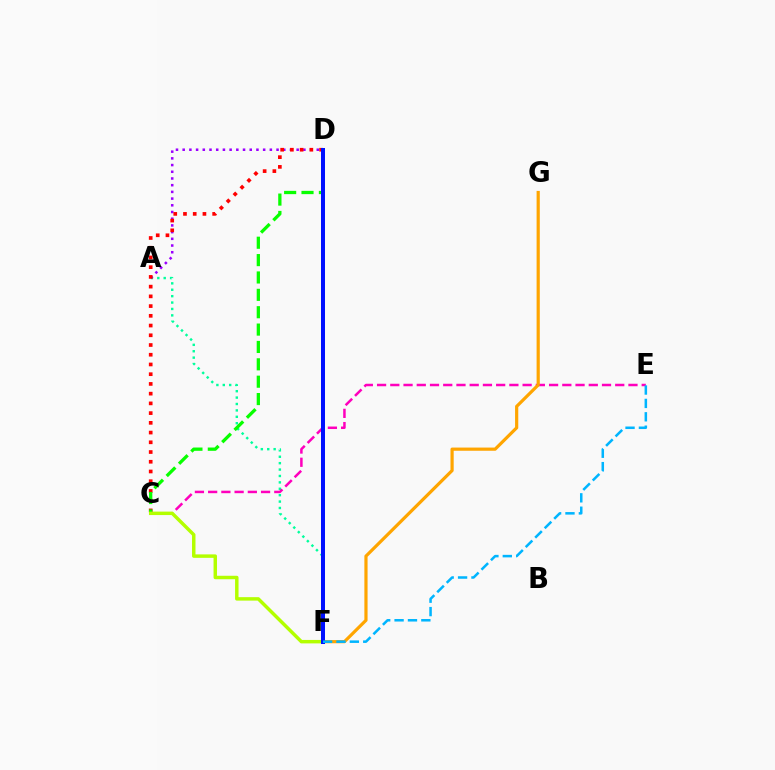{('A', 'F'): [{'color': '#00ff9d', 'line_style': 'dotted', 'thickness': 1.74}], ('A', 'D'): [{'color': '#9b00ff', 'line_style': 'dotted', 'thickness': 1.82}], ('C', 'E'): [{'color': '#ff00bd', 'line_style': 'dashed', 'thickness': 1.8}], ('C', 'D'): [{'color': '#ff0000', 'line_style': 'dotted', 'thickness': 2.64}, {'color': '#08ff00', 'line_style': 'dashed', 'thickness': 2.36}], ('F', 'G'): [{'color': '#ffa500', 'line_style': 'solid', 'thickness': 2.3}], ('C', 'F'): [{'color': '#b3ff00', 'line_style': 'solid', 'thickness': 2.49}], ('D', 'F'): [{'color': '#0010ff', 'line_style': 'solid', 'thickness': 2.89}], ('E', 'F'): [{'color': '#00b5ff', 'line_style': 'dashed', 'thickness': 1.82}]}